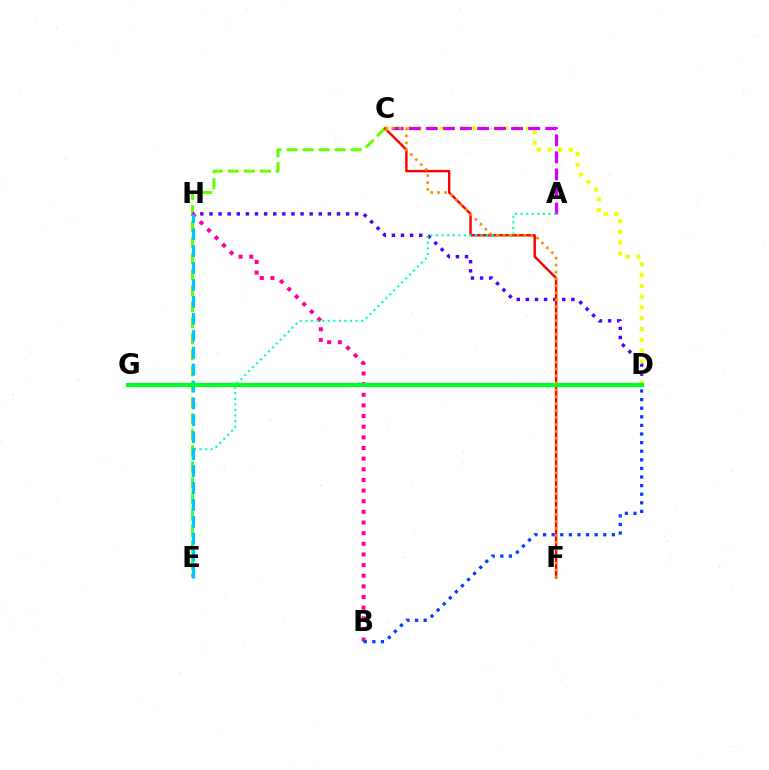{('C', 'E'): [{'color': '#66ff00', 'line_style': 'dashed', 'thickness': 2.18}], ('D', 'H'): [{'color': '#4f00ff', 'line_style': 'dotted', 'thickness': 2.48}], ('B', 'H'): [{'color': '#ff00a0', 'line_style': 'dotted', 'thickness': 2.89}], ('C', 'F'): [{'color': '#ff0000', 'line_style': 'solid', 'thickness': 1.75}, {'color': '#ff8800', 'line_style': 'dotted', 'thickness': 1.88}], ('B', 'D'): [{'color': '#003fff', 'line_style': 'dotted', 'thickness': 2.34}], ('C', 'D'): [{'color': '#eeff00', 'line_style': 'dotted', 'thickness': 2.93}], ('A', 'C'): [{'color': '#d600ff', 'line_style': 'dashed', 'thickness': 2.32}], ('A', 'E'): [{'color': '#00ffaf', 'line_style': 'dotted', 'thickness': 1.52}], ('E', 'H'): [{'color': '#00c7ff', 'line_style': 'dashed', 'thickness': 2.3}], ('D', 'G'): [{'color': '#00ff27', 'line_style': 'solid', 'thickness': 3.0}]}